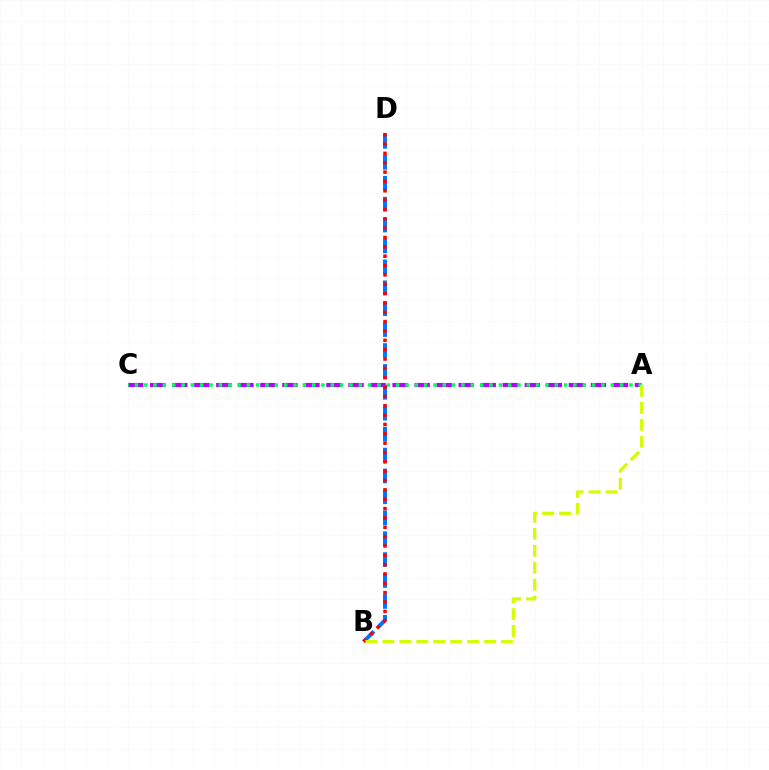{('A', 'C'): [{'color': '#b900ff', 'line_style': 'dashed', 'thickness': 2.99}, {'color': '#00ff5c', 'line_style': 'dotted', 'thickness': 2.54}], ('B', 'D'): [{'color': '#0074ff', 'line_style': 'dashed', 'thickness': 2.84}, {'color': '#ff0000', 'line_style': 'dotted', 'thickness': 2.54}], ('A', 'B'): [{'color': '#d1ff00', 'line_style': 'dashed', 'thickness': 2.3}]}